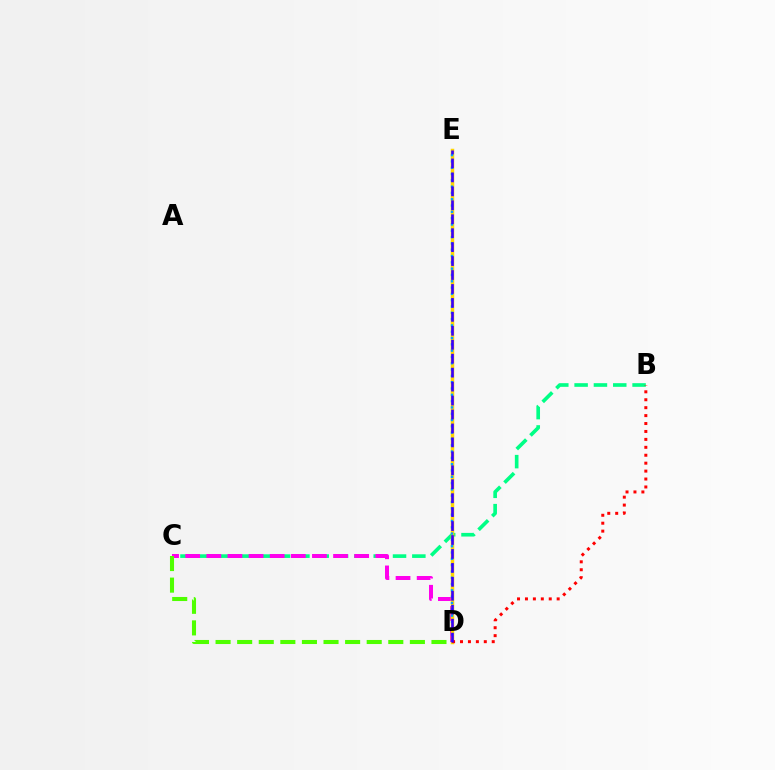{('B', 'C'): [{'color': '#00ff86', 'line_style': 'dashed', 'thickness': 2.63}], ('C', 'D'): [{'color': '#ff00ed', 'line_style': 'dashed', 'thickness': 2.87}, {'color': '#4fff00', 'line_style': 'dashed', 'thickness': 2.93}], ('D', 'E'): [{'color': '#ffd500', 'line_style': 'solid', 'thickness': 2.52}, {'color': '#009eff', 'line_style': 'dotted', 'thickness': 1.71}, {'color': '#3700ff', 'line_style': 'dashed', 'thickness': 1.89}], ('B', 'D'): [{'color': '#ff0000', 'line_style': 'dotted', 'thickness': 2.15}]}